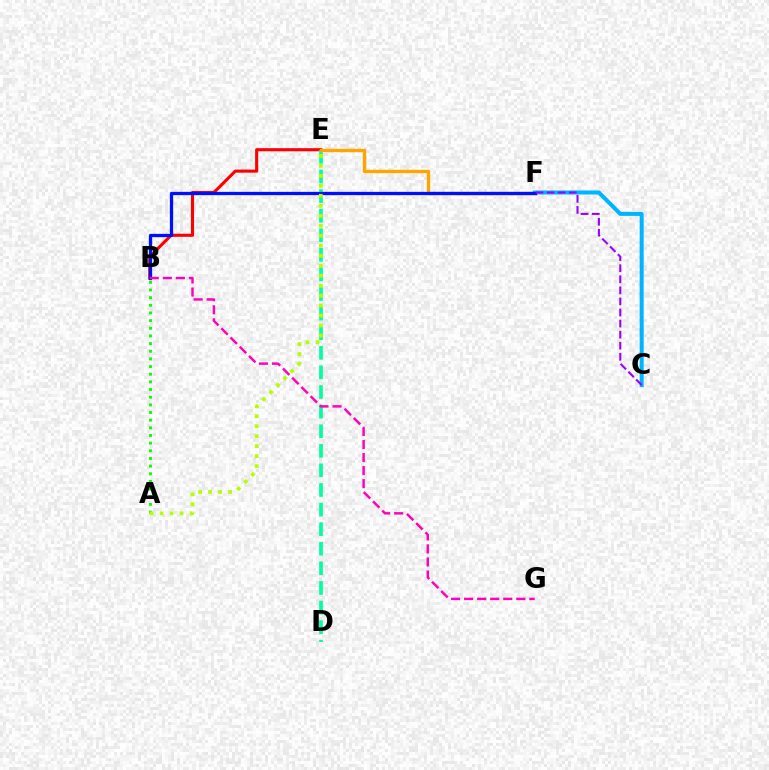{('B', 'E'): [{'color': '#ff0000', 'line_style': 'solid', 'thickness': 2.24}], ('C', 'F'): [{'color': '#00b5ff', 'line_style': 'solid', 'thickness': 2.9}, {'color': '#9b00ff', 'line_style': 'dashed', 'thickness': 1.5}], ('D', 'E'): [{'color': '#00ff9d', 'line_style': 'dashed', 'thickness': 2.66}], ('E', 'F'): [{'color': '#ffa500', 'line_style': 'solid', 'thickness': 2.43}], ('B', 'F'): [{'color': '#0010ff', 'line_style': 'solid', 'thickness': 2.36}], ('B', 'G'): [{'color': '#ff00bd', 'line_style': 'dashed', 'thickness': 1.77}], ('A', 'B'): [{'color': '#08ff00', 'line_style': 'dotted', 'thickness': 2.08}], ('A', 'E'): [{'color': '#b3ff00', 'line_style': 'dotted', 'thickness': 2.71}]}